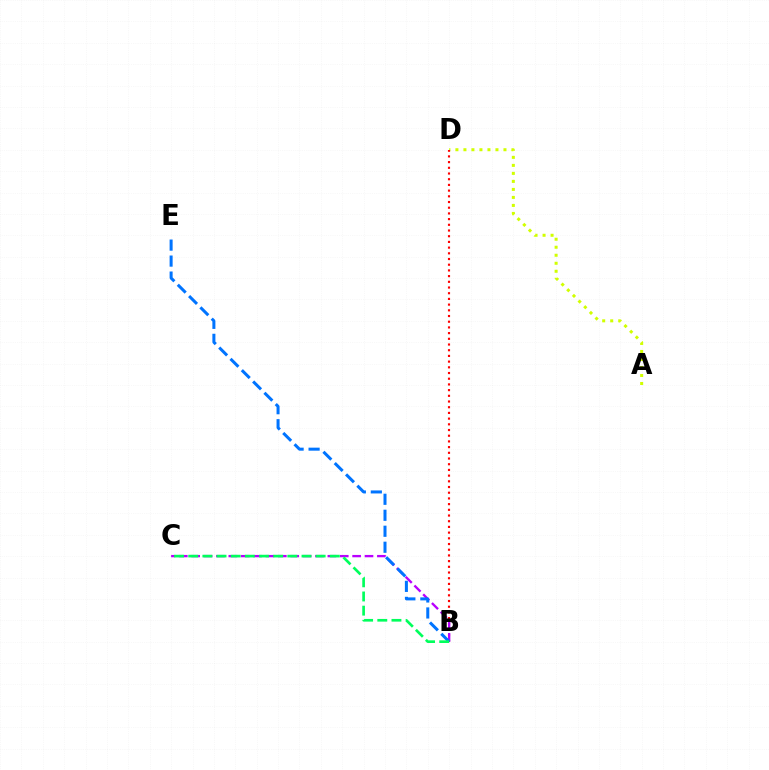{('A', 'D'): [{'color': '#d1ff00', 'line_style': 'dotted', 'thickness': 2.18}], ('B', 'D'): [{'color': '#ff0000', 'line_style': 'dotted', 'thickness': 1.55}], ('B', 'C'): [{'color': '#b900ff', 'line_style': 'dashed', 'thickness': 1.68}, {'color': '#00ff5c', 'line_style': 'dashed', 'thickness': 1.92}], ('B', 'E'): [{'color': '#0074ff', 'line_style': 'dashed', 'thickness': 2.17}]}